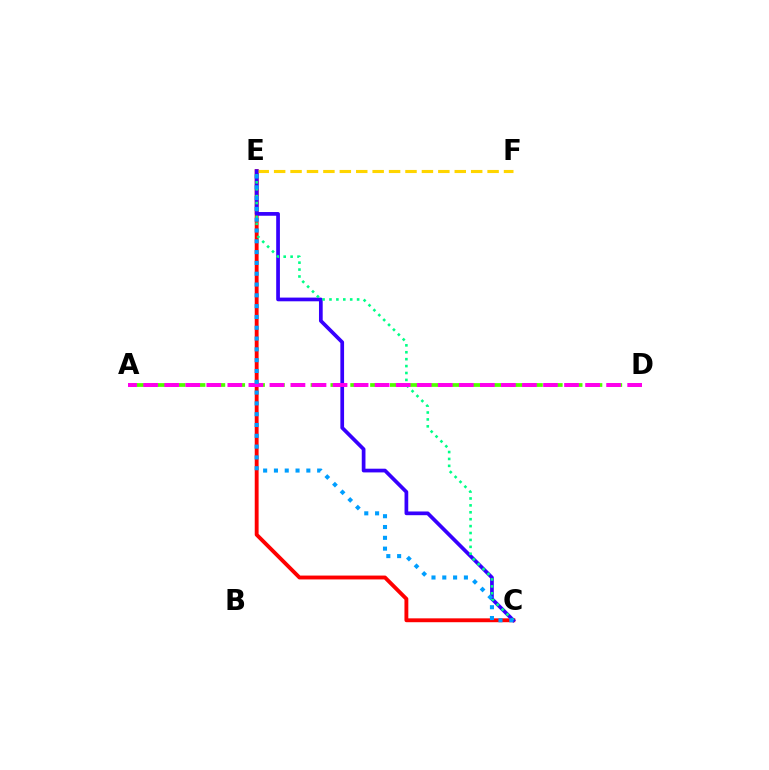{('C', 'E'): [{'color': '#ff0000', 'line_style': 'solid', 'thickness': 2.79}, {'color': '#3700ff', 'line_style': 'solid', 'thickness': 2.67}, {'color': '#00ff86', 'line_style': 'dotted', 'thickness': 1.88}, {'color': '#009eff', 'line_style': 'dotted', 'thickness': 2.94}], ('E', 'F'): [{'color': '#ffd500', 'line_style': 'dashed', 'thickness': 2.23}], ('A', 'D'): [{'color': '#4fff00', 'line_style': 'dashed', 'thickness': 2.7}, {'color': '#ff00ed', 'line_style': 'dashed', 'thickness': 2.86}]}